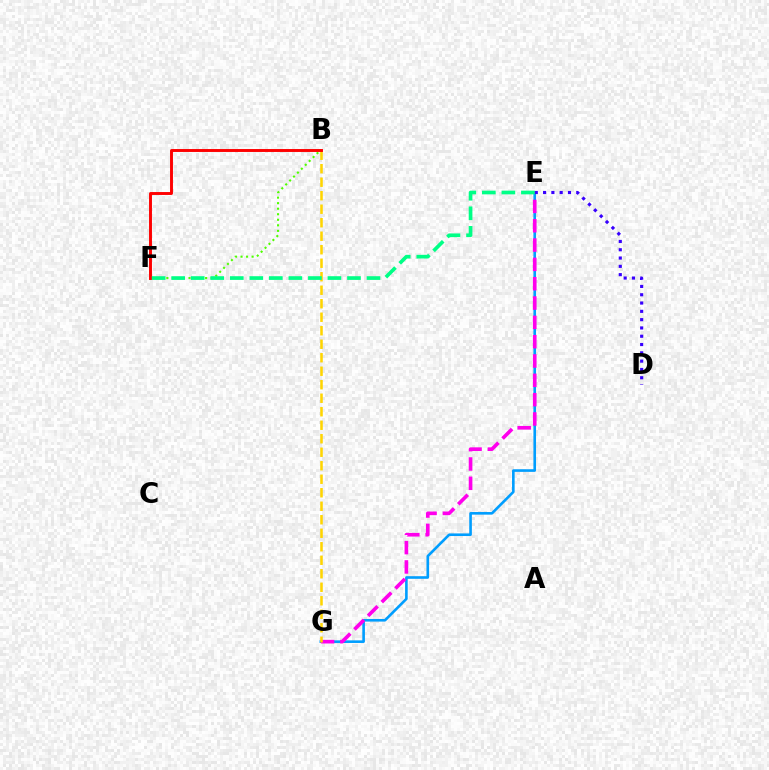{('E', 'G'): [{'color': '#009eff', 'line_style': 'solid', 'thickness': 1.88}, {'color': '#ff00ed', 'line_style': 'dashed', 'thickness': 2.63}], ('B', 'F'): [{'color': '#4fff00', 'line_style': 'dotted', 'thickness': 1.5}, {'color': '#ff0000', 'line_style': 'solid', 'thickness': 2.11}], ('B', 'G'): [{'color': '#ffd500', 'line_style': 'dashed', 'thickness': 1.83}], ('D', 'E'): [{'color': '#3700ff', 'line_style': 'dotted', 'thickness': 2.25}], ('E', 'F'): [{'color': '#00ff86', 'line_style': 'dashed', 'thickness': 2.65}]}